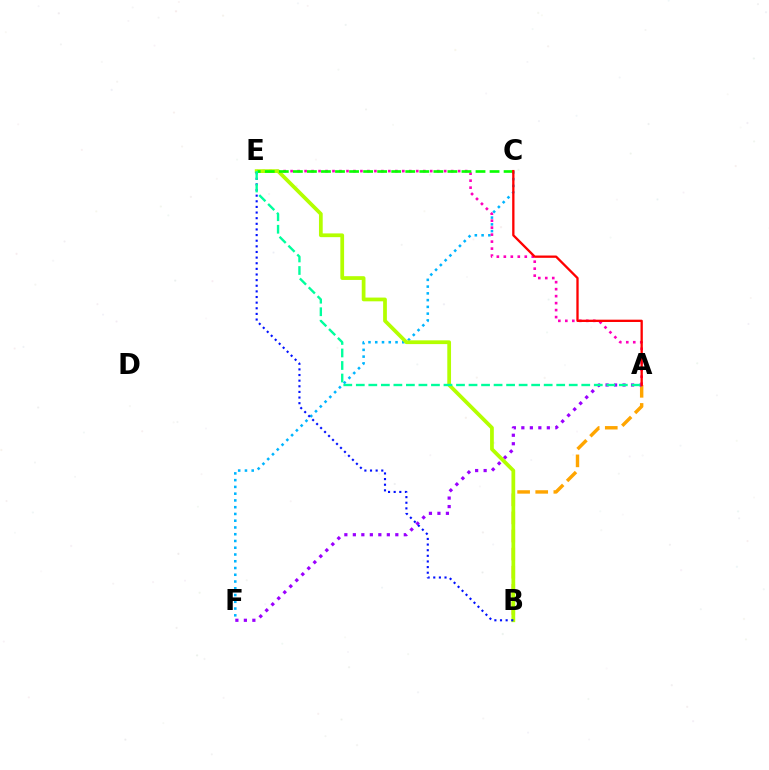{('A', 'B'): [{'color': '#ffa500', 'line_style': 'dashed', 'thickness': 2.46}], ('A', 'F'): [{'color': '#9b00ff', 'line_style': 'dotted', 'thickness': 2.31}], ('C', 'F'): [{'color': '#00b5ff', 'line_style': 'dotted', 'thickness': 1.84}], ('A', 'E'): [{'color': '#ff00bd', 'line_style': 'dotted', 'thickness': 1.9}, {'color': '#00ff9d', 'line_style': 'dashed', 'thickness': 1.7}], ('B', 'E'): [{'color': '#b3ff00', 'line_style': 'solid', 'thickness': 2.7}, {'color': '#0010ff', 'line_style': 'dotted', 'thickness': 1.53}], ('C', 'E'): [{'color': '#08ff00', 'line_style': 'dashed', 'thickness': 1.91}], ('A', 'C'): [{'color': '#ff0000', 'line_style': 'solid', 'thickness': 1.67}]}